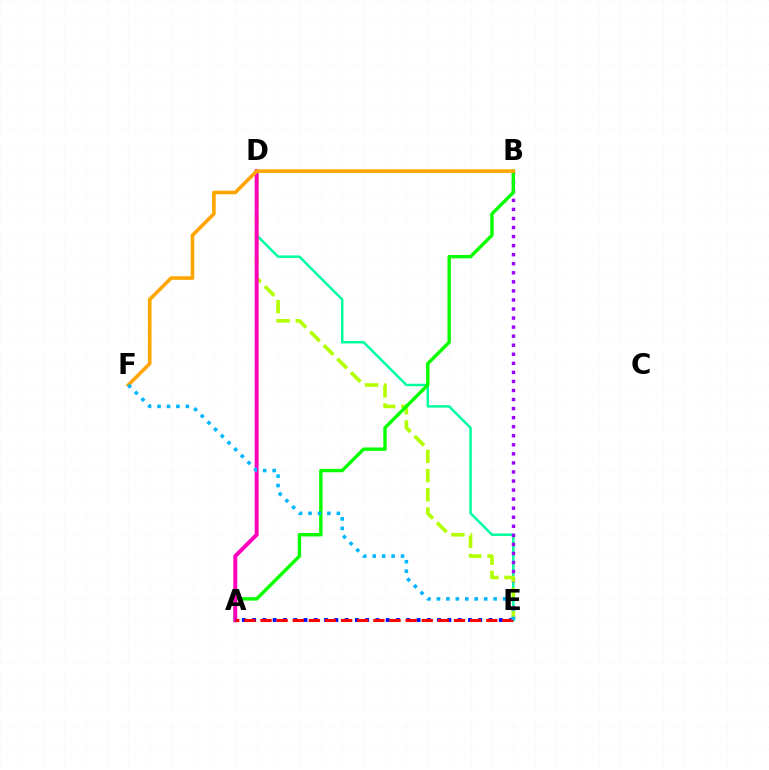{('D', 'E'): [{'color': '#00ff9d', 'line_style': 'solid', 'thickness': 1.79}, {'color': '#b3ff00', 'line_style': 'dashed', 'thickness': 2.61}], ('B', 'E'): [{'color': '#9b00ff', 'line_style': 'dotted', 'thickness': 2.46}], ('A', 'B'): [{'color': '#08ff00', 'line_style': 'solid', 'thickness': 2.45}], ('A', 'D'): [{'color': '#ff00bd', 'line_style': 'solid', 'thickness': 2.84}], ('B', 'F'): [{'color': '#ffa500', 'line_style': 'solid', 'thickness': 2.58}], ('A', 'E'): [{'color': '#0010ff', 'line_style': 'dotted', 'thickness': 2.79}, {'color': '#ff0000', 'line_style': 'dashed', 'thickness': 2.19}], ('E', 'F'): [{'color': '#00b5ff', 'line_style': 'dotted', 'thickness': 2.57}]}